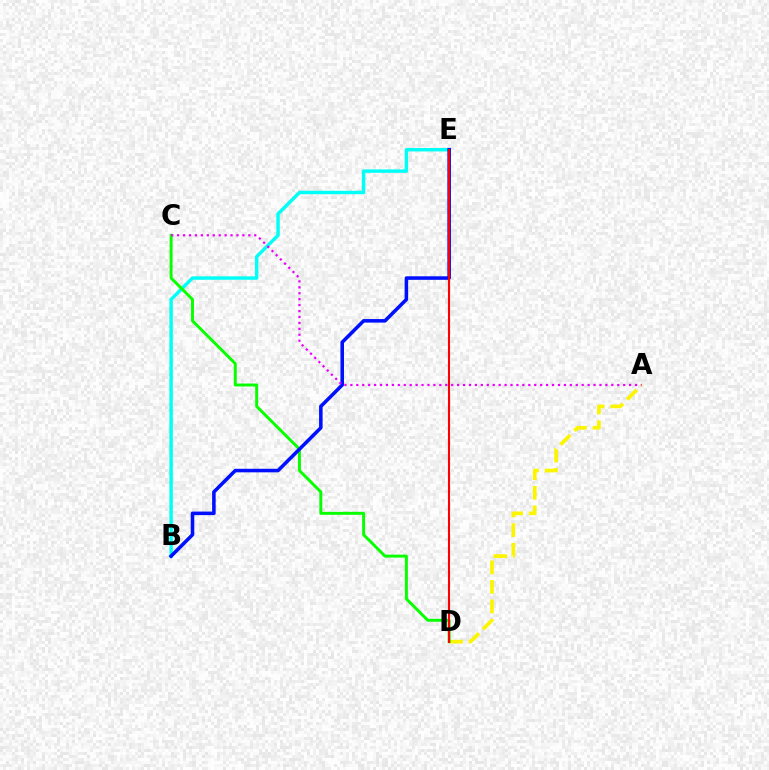{('B', 'E'): [{'color': '#00fff6', 'line_style': 'solid', 'thickness': 2.46}, {'color': '#0010ff', 'line_style': 'solid', 'thickness': 2.56}], ('A', 'D'): [{'color': '#fcf500', 'line_style': 'dashed', 'thickness': 2.66}], ('C', 'D'): [{'color': '#08ff00', 'line_style': 'solid', 'thickness': 2.12}], ('D', 'E'): [{'color': '#ff0000', 'line_style': 'solid', 'thickness': 1.51}], ('A', 'C'): [{'color': '#ee00ff', 'line_style': 'dotted', 'thickness': 1.61}]}